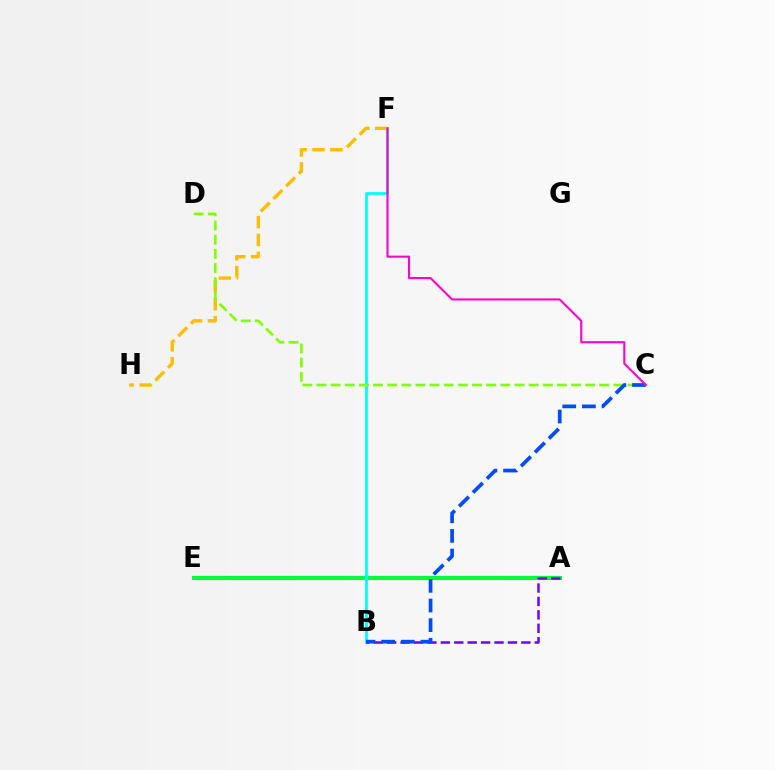{('A', 'E'): [{'color': '#ff0000', 'line_style': 'solid', 'thickness': 1.79}, {'color': '#00ff39', 'line_style': 'solid', 'thickness': 2.94}], ('F', 'H'): [{'color': '#ffbd00', 'line_style': 'dashed', 'thickness': 2.43}], ('B', 'F'): [{'color': '#00fff6', 'line_style': 'solid', 'thickness': 2.01}], ('A', 'B'): [{'color': '#7200ff', 'line_style': 'dashed', 'thickness': 1.82}], ('C', 'D'): [{'color': '#84ff00', 'line_style': 'dashed', 'thickness': 1.92}], ('B', 'C'): [{'color': '#004bff', 'line_style': 'dashed', 'thickness': 2.67}], ('C', 'F'): [{'color': '#ff00cf', 'line_style': 'solid', 'thickness': 1.51}]}